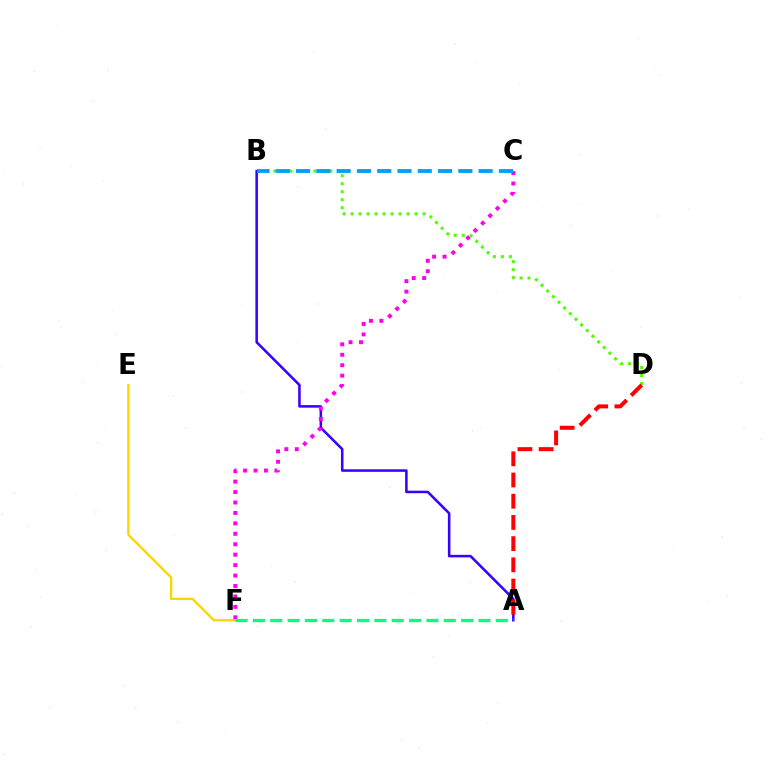{('A', 'B'): [{'color': '#3700ff', 'line_style': 'solid', 'thickness': 1.83}], ('E', 'F'): [{'color': '#ffd500', 'line_style': 'solid', 'thickness': 1.67}], ('C', 'F'): [{'color': '#ff00ed', 'line_style': 'dotted', 'thickness': 2.84}], ('B', 'D'): [{'color': '#4fff00', 'line_style': 'dotted', 'thickness': 2.17}], ('A', 'D'): [{'color': '#ff0000', 'line_style': 'dashed', 'thickness': 2.88}], ('A', 'F'): [{'color': '#00ff86', 'line_style': 'dashed', 'thickness': 2.36}], ('B', 'C'): [{'color': '#009eff', 'line_style': 'dashed', 'thickness': 2.76}]}